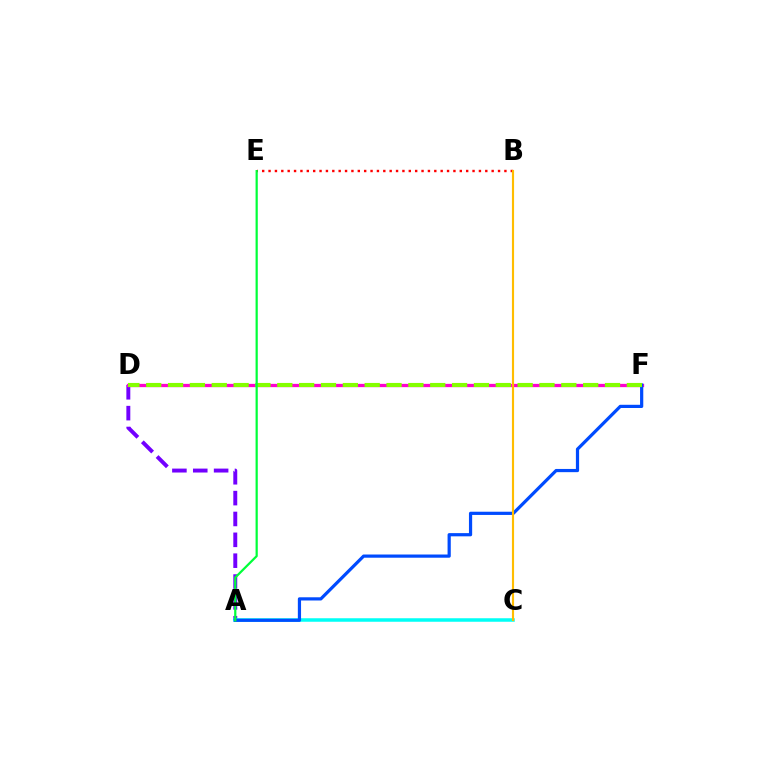{('A', 'D'): [{'color': '#7200ff', 'line_style': 'dashed', 'thickness': 2.83}], ('B', 'E'): [{'color': '#ff0000', 'line_style': 'dotted', 'thickness': 1.73}], ('D', 'F'): [{'color': '#ff00cf', 'line_style': 'solid', 'thickness': 2.36}, {'color': '#84ff00', 'line_style': 'dashed', 'thickness': 2.97}], ('A', 'C'): [{'color': '#00fff6', 'line_style': 'solid', 'thickness': 2.53}], ('A', 'F'): [{'color': '#004bff', 'line_style': 'solid', 'thickness': 2.31}], ('A', 'E'): [{'color': '#00ff39', 'line_style': 'solid', 'thickness': 1.6}], ('B', 'C'): [{'color': '#ffbd00', 'line_style': 'solid', 'thickness': 1.55}]}